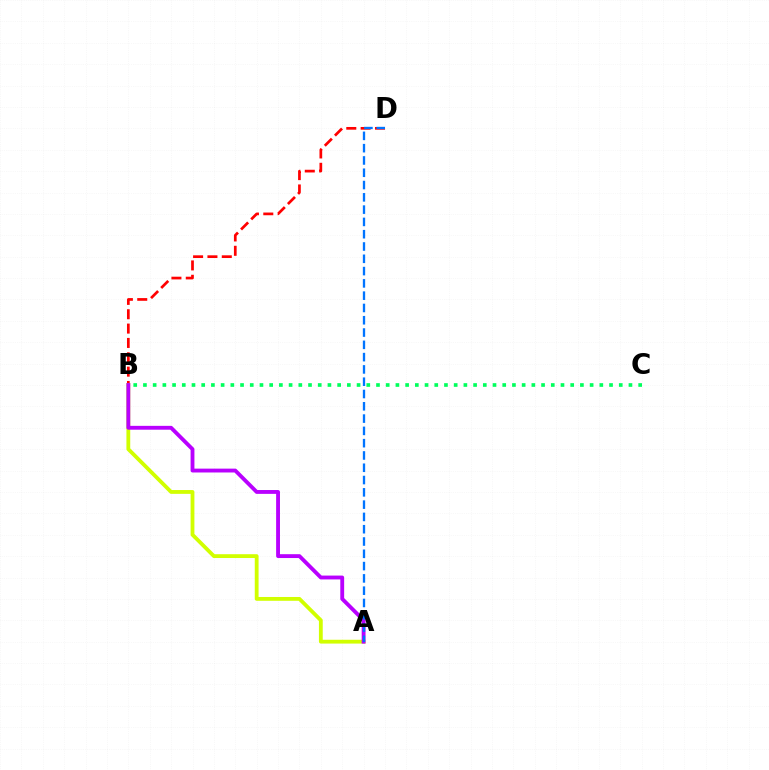{('B', 'D'): [{'color': '#ff0000', 'line_style': 'dashed', 'thickness': 1.95}], ('A', 'B'): [{'color': '#d1ff00', 'line_style': 'solid', 'thickness': 2.75}, {'color': '#b900ff', 'line_style': 'solid', 'thickness': 2.77}], ('B', 'C'): [{'color': '#00ff5c', 'line_style': 'dotted', 'thickness': 2.64}], ('A', 'D'): [{'color': '#0074ff', 'line_style': 'dashed', 'thickness': 1.67}]}